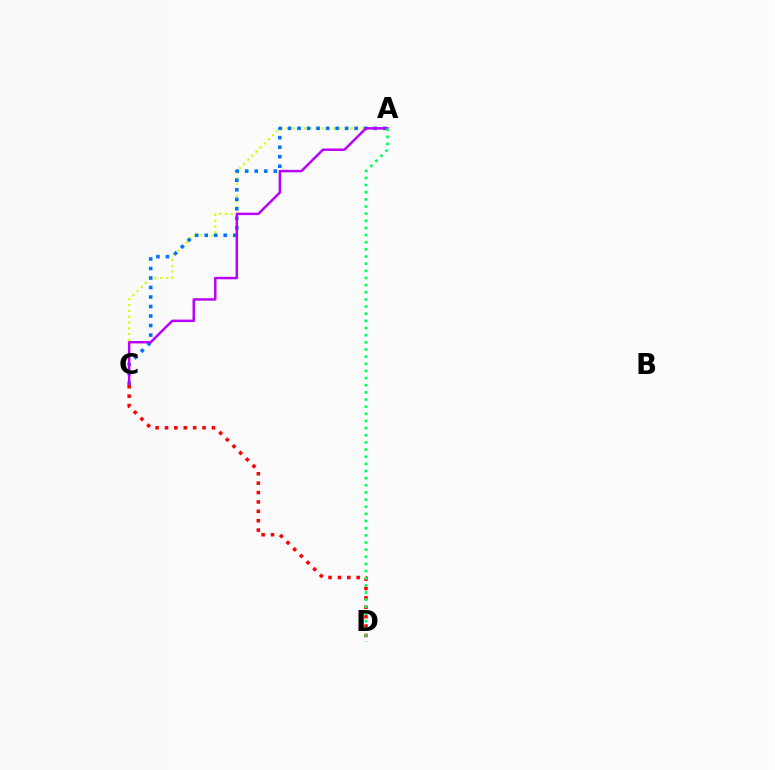{('A', 'C'): [{'color': '#d1ff00', 'line_style': 'dotted', 'thickness': 1.58}, {'color': '#0074ff', 'line_style': 'dotted', 'thickness': 2.59}, {'color': '#b900ff', 'line_style': 'solid', 'thickness': 1.77}], ('C', 'D'): [{'color': '#ff0000', 'line_style': 'dotted', 'thickness': 2.55}], ('A', 'D'): [{'color': '#00ff5c', 'line_style': 'dotted', 'thickness': 1.94}]}